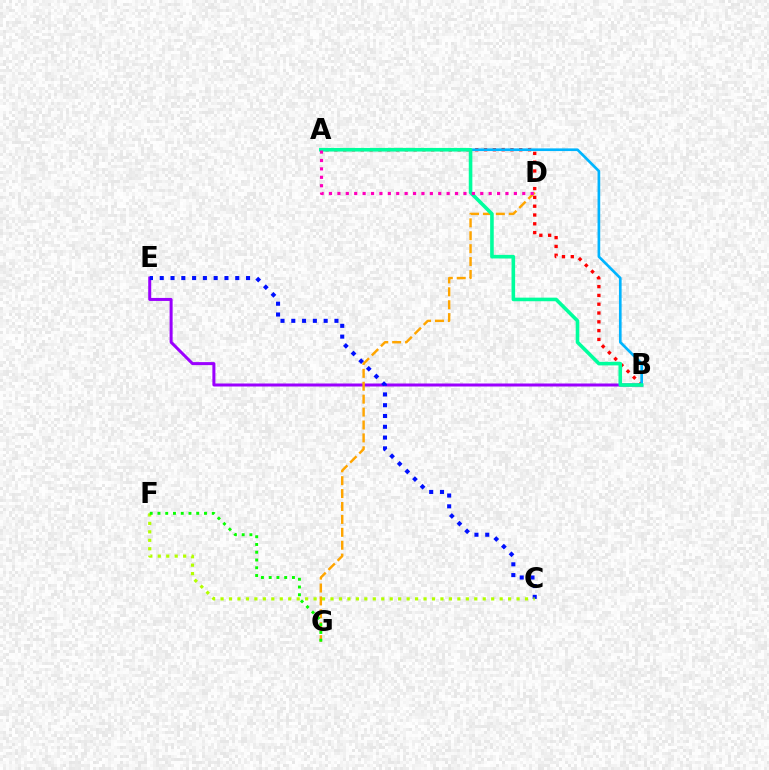{('A', 'B'): [{'color': '#ff0000', 'line_style': 'dotted', 'thickness': 2.39}, {'color': '#00b5ff', 'line_style': 'solid', 'thickness': 1.92}, {'color': '#00ff9d', 'line_style': 'solid', 'thickness': 2.59}], ('B', 'E'): [{'color': '#9b00ff', 'line_style': 'solid', 'thickness': 2.17}], ('C', 'E'): [{'color': '#0010ff', 'line_style': 'dotted', 'thickness': 2.93}], ('D', 'G'): [{'color': '#ffa500', 'line_style': 'dashed', 'thickness': 1.75}], ('C', 'F'): [{'color': '#b3ff00', 'line_style': 'dotted', 'thickness': 2.3}], ('F', 'G'): [{'color': '#08ff00', 'line_style': 'dotted', 'thickness': 2.11}], ('A', 'D'): [{'color': '#ff00bd', 'line_style': 'dotted', 'thickness': 2.28}]}